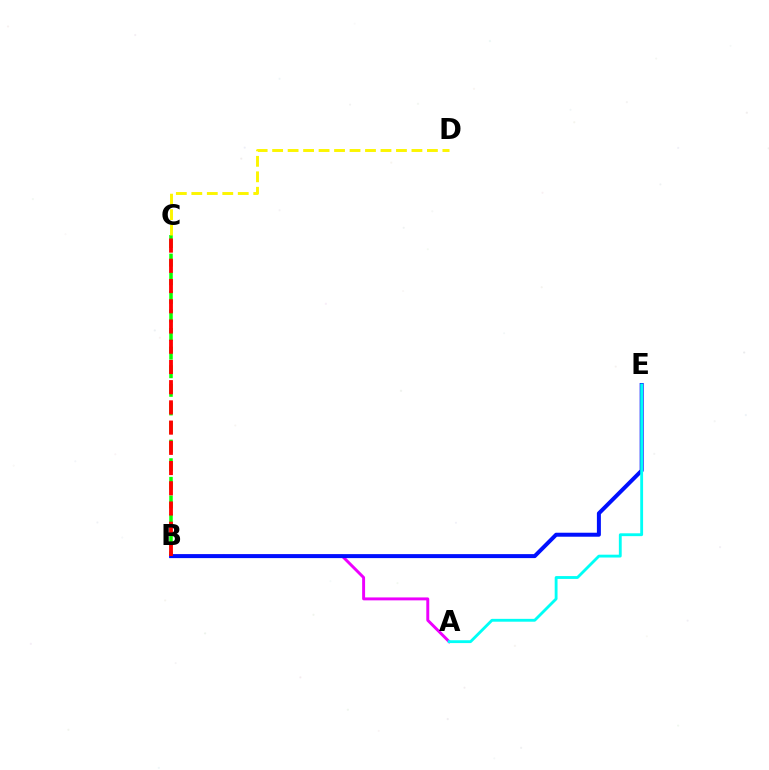{('A', 'B'): [{'color': '#ee00ff', 'line_style': 'solid', 'thickness': 2.11}], ('B', 'C'): [{'color': '#08ff00', 'line_style': 'dashed', 'thickness': 2.53}, {'color': '#ff0000', 'line_style': 'dashed', 'thickness': 2.75}], ('B', 'E'): [{'color': '#0010ff', 'line_style': 'solid', 'thickness': 2.87}], ('C', 'D'): [{'color': '#fcf500', 'line_style': 'dashed', 'thickness': 2.1}], ('A', 'E'): [{'color': '#00fff6', 'line_style': 'solid', 'thickness': 2.05}]}